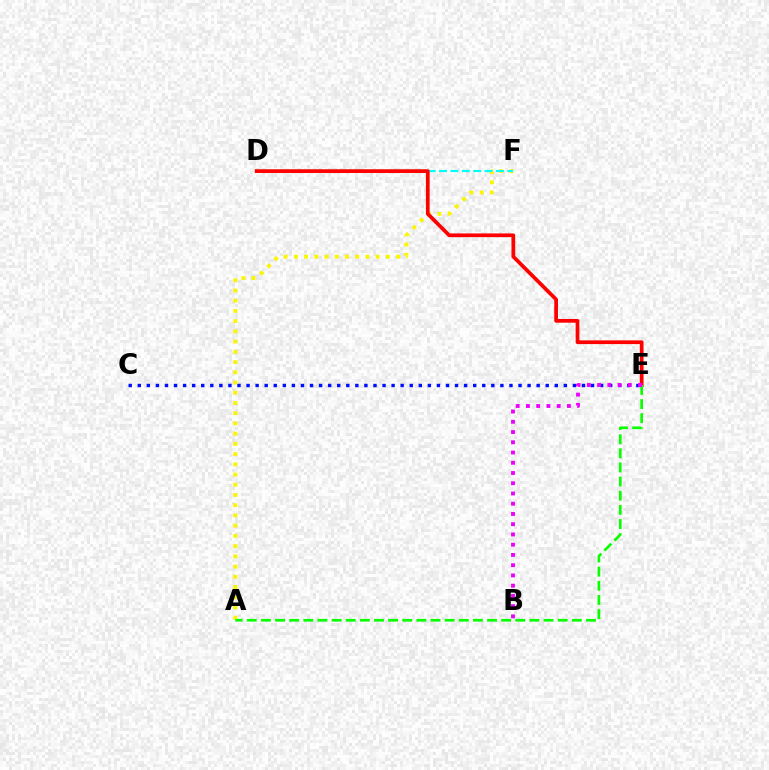{('A', 'F'): [{'color': '#fcf500', 'line_style': 'dotted', 'thickness': 2.78}], ('C', 'E'): [{'color': '#0010ff', 'line_style': 'dotted', 'thickness': 2.46}], ('D', 'F'): [{'color': '#00fff6', 'line_style': 'dashed', 'thickness': 1.55}], ('D', 'E'): [{'color': '#ff0000', 'line_style': 'solid', 'thickness': 2.68}], ('A', 'E'): [{'color': '#08ff00', 'line_style': 'dashed', 'thickness': 1.92}], ('B', 'E'): [{'color': '#ee00ff', 'line_style': 'dotted', 'thickness': 2.78}]}